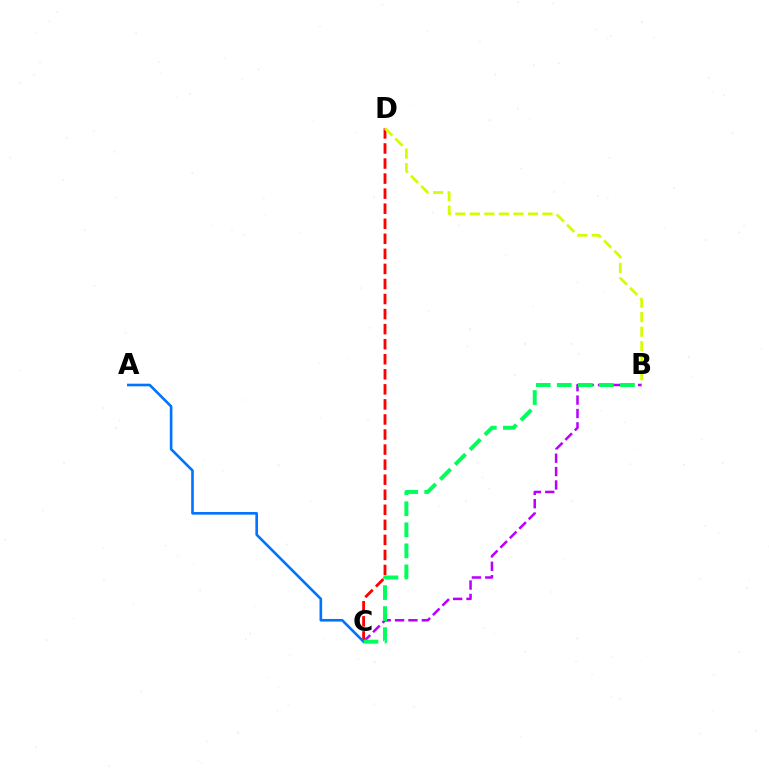{('C', 'D'): [{'color': '#ff0000', 'line_style': 'dashed', 'thickness': 2.05}], ('B', 'D'): [{'color': '#d1ff00', 'line_style': 'dashed', 'thickness': 1.97}], ('A', 'C'): [{'color': '#0074ff', 'line_style': 'solid', 'thickness': 1.89}], ('B', 'C'): [{'color': '#b900ff', 'line_style': 'dashed', 'thickness': 1.82}, {'color': '#00ff5c', 'line_style': 'dashed', 'thickness': 2.86}]}